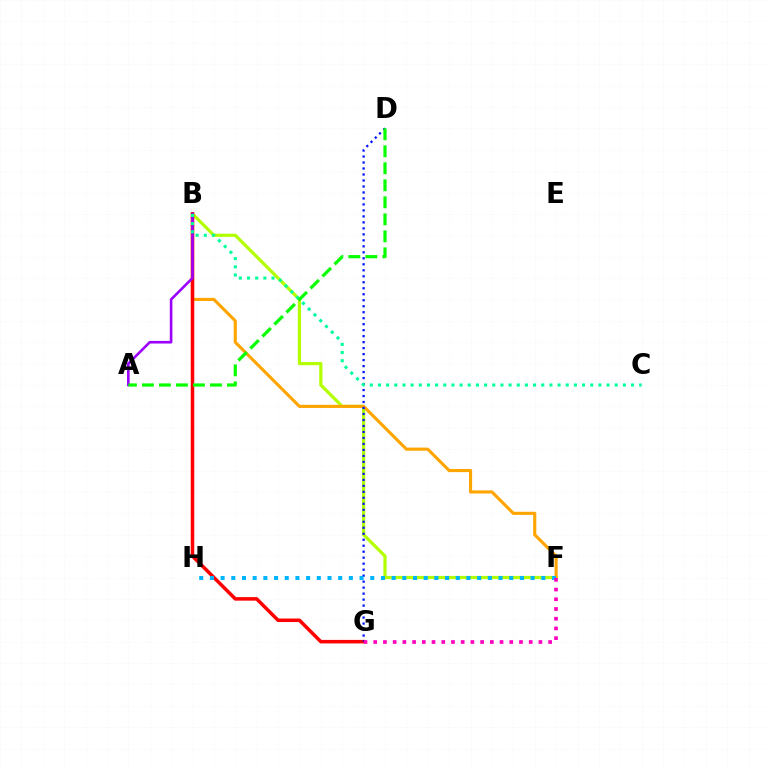{('B', 'F'): [{'color': '#b3ff00', 'line_style': 'solid', 'thickness': 2.31}, {'color': '#ffa500', 'line_style': 'solid', 'thickness': 2.25}], ('B', 'G'): [{'color': '#ff0000', 'line_style': 'solid', 'thickness': 2.53}], ('A', 'B'): [{'color': '#9b00ff', 'line_style': 'solid', 'thickness': 1.88}], ('D', 'G'): [{'color': '#0010ff', 'line_style': 'dotted', 'thickness': 1.63}], ('B', 'C'): [{'color': '#00ff9d', 'line_style': 'dotted', 'thickness': 2.22}], ('F', 'H'): [{'color': '#00b5ff', 'line_style': 'dotted', 'thickness': 2.9}], ('A', 'D'): [{'color': '#08ff00', 'line_style': 'dashed', 'thickness': 2.31}], ('F', 'G'): [{'color': '#ff00bd', 'line_style': 'dotted', 'thickness': 2.64}]}